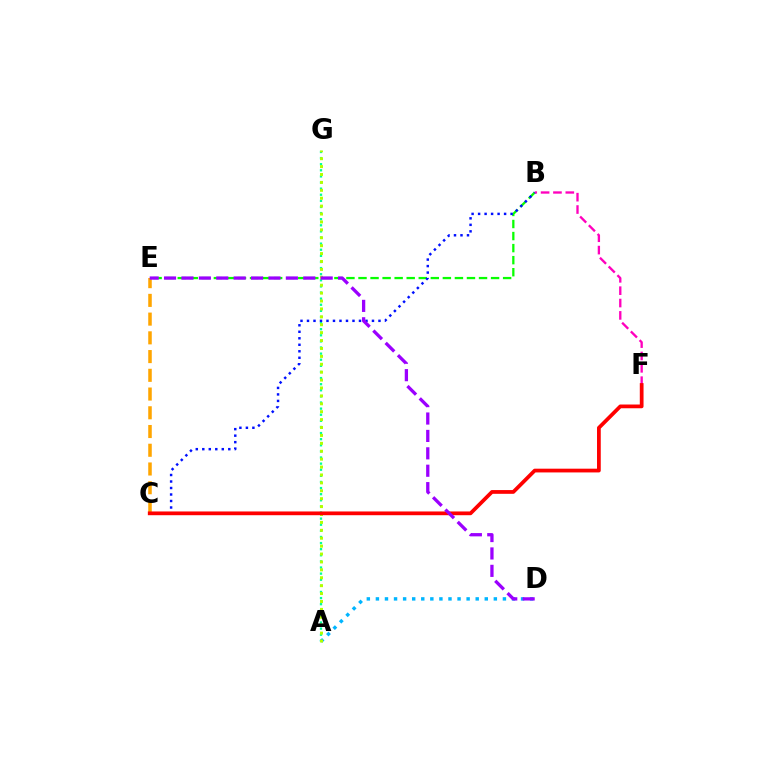{('A', 'G'): [{'color': '#00ff9d', 'line_style': 'dotted', 'thickness': 1.66}, {'color': '#b3ff00', 'line_style': 'dotted', 'thickness': 2.15}], ('B', 'E'): [{'color': '#08ff00', 'line_style': 'dashed', 'thickness': 1.64}], ('C', 'E'): [{'color': '#ffa500', 'line_style': 'dashed', 'thickness': 2.55}], ('A', 'D'): [{'color': '#00b5ff', 'line_style': 'dotted', 'thickness': 2.47}], ('B', 'F'): [{'color': '#ff00bd', 'line_style': 'dashed', 'thickness': 1.68}], ('B', 'C'): [{'color': '#0010ff', 'line_style': 'dotted', 'thickness': 1.77}], ('C', 'F'): [{'color': '#ff0000', 'line_style': 'solid', 'thickness': 2.7}], ('D', 'E'): [{'color': '#9b00ff', 'line_style': 'dashed', 'thickness': 2.36}]}